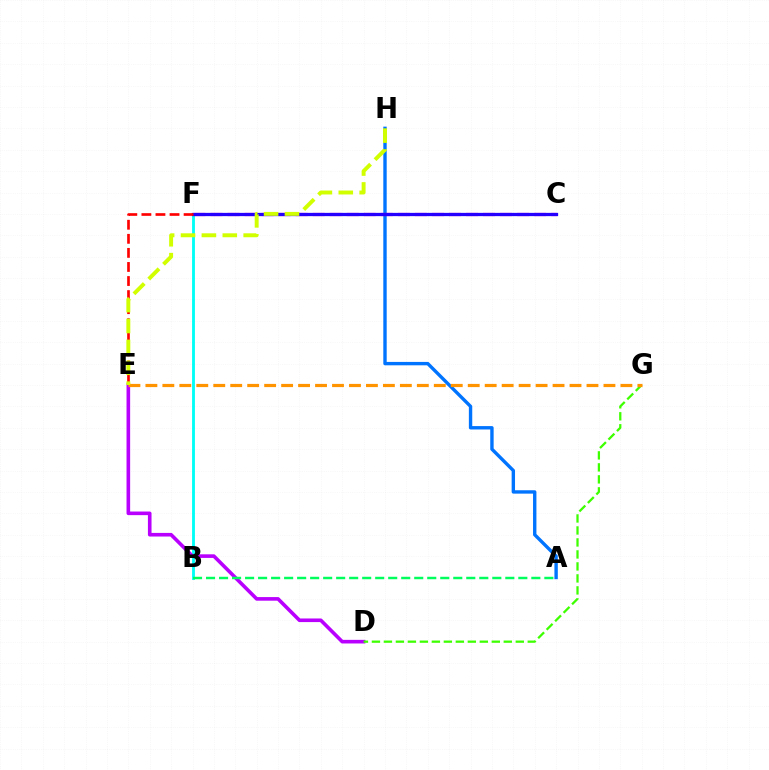{('B', 'F'): [{'color': '#00fff6', 'line_style': 'solid', 'thickness': 2.06}], ('D', 'E'): [{'color': '#b900ff', 'line_style': 'solid', 'thickness': 2.6}], ('D', 'G'): [{'color': '#3dff00', 'line_style': 'dashed', 'thickness': 1.63}], ('A', 'B'): [{'color': '#00ff5c', 'line_style': 'dashed', 'thickness': 1.77}], ('A', 'H'): [{'color': '#0074ff', 'line_style': 'solid', 'thickness': 2.44}], ('C', 'F'): [{'color': '#ff00ac', 'line_style': 'dashed', 'thickness': 2.31}, {'color': '#2500ff', 'line_style': 'solid', 'thickness': 2.34}], ('E', 'G'): [{'color': '#ff9400', 'line_style': 'dashed', 'thickness': 2.3}], ('E', 'F'): [{'color': '#ff0000', 'line_style': 'dashed', 'thickness': 1.91}], ('E', 'H'): [{'color': '#d1ff00', 'line_style': 'dashed', 'thickness': 2.84}]}